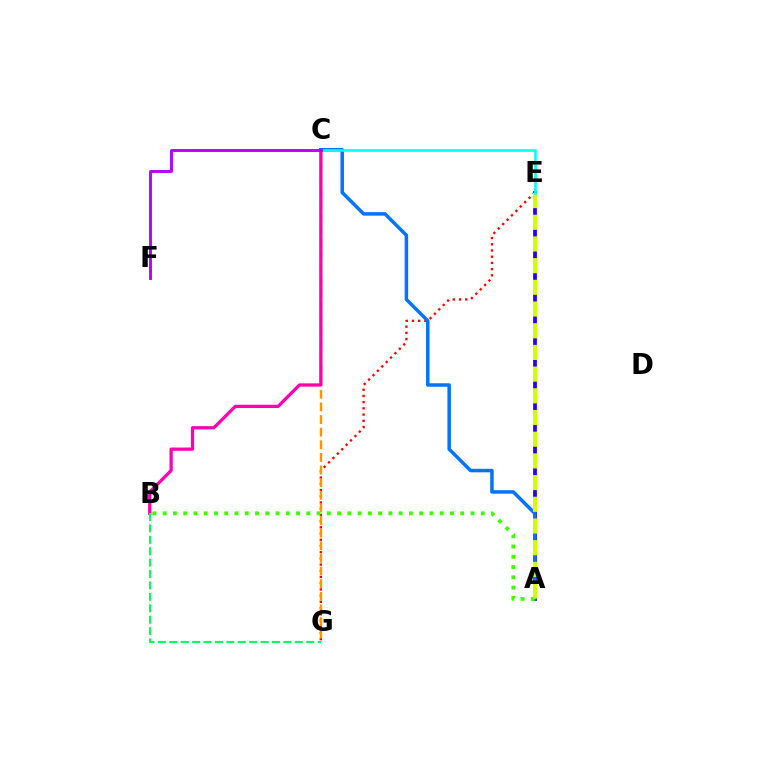{('A', 'E'): [{'color': '#2500ff', 'line_style': 'solid', 'thickness': 2.71}, {'color': '#d1ff00', 'line_style': 'dashed', 'thickness': 2.95}], ('E', 'G'): [{'color': '#ff0000', 'line_style': 'dotted', 'thickness': 1.69}], ('C', 'G'): [{'color': '#ff9400', 'line_style': 'dashed', 'thickness': 1.72}], ('B', 'C'): [{'color': '#ff00ac', 'line_style': 'solid', 'thickness': 2.35}], ('B', 'G'): [{'color': '#00ff5c', 'line_style': 'dashed', 'thickness': 1.55}], ('A', 'C'): [{'color': '#0074ff', 'line_style': 'solid', 'thickness': 2.52}], ('A', 'B'): [{'color': '#3dff00', 'line_style': 'dotted', 'thickness': 2.79}], ('C', 'E'): [{'color': '#00fff6', 'line_style': 'solid', 'thickness': 1.87}], ('C', 'F'): [{'color': '#b900ff', 'line_style': 'solid', 'thickness': 2.1}]}